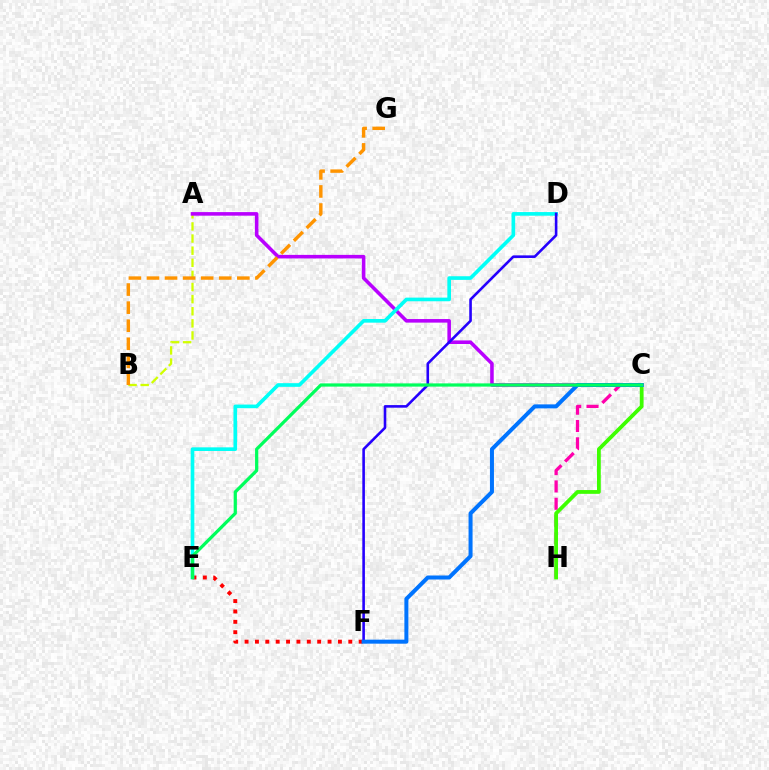{('A', 'B'): [{'color': '#d1ff00', 'line_style': 'dashed', 'thickness': 1.65}], ('E', 'F'): [{'color': '#ff0000', 'line_style': 'dotted', 'thickness': 2.82}], ('A', 'C'): [{'color': '#b900ff', 'line_style': 'solid', 'thickness': 2.57}], ('D', 'E'): [{'color': '#00fff6', 'line_style': 'solid', 'thickness': 2.62}], ('C', 'H'): [{'color': '#ff00ac', 'line_style': 'dashed', 'thickness': 2.35}, {'color': '#3dff00', 'line_style': 'solid', 'thickness': 2.72}], ('D', 'F'): [{'color': '#2500ff', 'line_style': 'solid', 'thickness': 1.87}], ('C', 'F'): [{'color': '#0074ff', 'line_style': 'solid', 'thickness': 2.89}], ('B', 'G'): [{'color': '#ff9400', 'line_style': 'dashed', 'thickness': 2.46}], ('C', 'E'): [{'color': '#00ff5c', 'line_style': 'solid', 'thickness': 2.33}]}